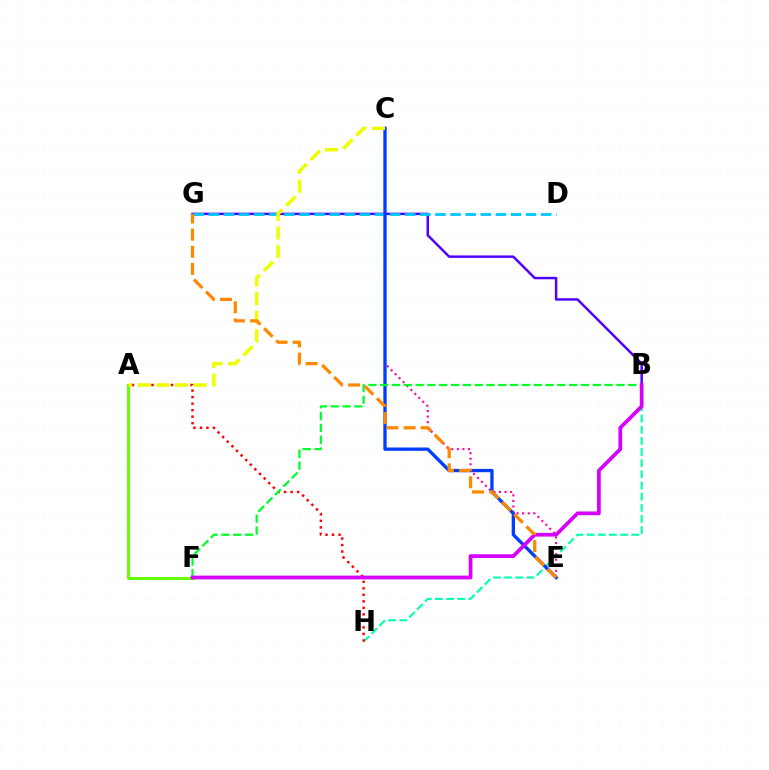{('B', 'H'): [{'color': '#00ffaf', 'line_style': 'dashed', 'thickness': 1.51}], ('B', 'G'): [{'color': '#4f00ff', 'line_style': 'solid', 'thickness': 1.77}], ('C', 'E'): [{'color': '#ff00a0', 'line_style': 'dotted', 'thickness': 1.51}, {'color': '#003fff', 'line_style': 'solid', 'thickness': 2.4}], ('D', 'G'): [{'color': '#00c7ff', 'line_style': 'dashed', 'thickness': 2.05}], ('A', 'H'): [{'color': '#ff0000', 'line_style': 'dotted', 'thickness': 1.77}], ('A', 'F'): [{'color': '#66ff00', 'line_style': 'solid', 'thickness': 2.16}], ('B', 'F'): [{'color': '#00ff27', 'line_style': 'dashed', 'thickness': 1.6}, {'color': '#d600ff', 'line_style': 'solid', 'thickness': 2.69}], ('A', 'C'): [{'color': '#eeff00', 'line_style': 'dashed', 'thickness': 2.53}], ('E', 'G'): [{'color': '#ff8800', 'line_style': 'dashed', 'thickness': 2.33}]}